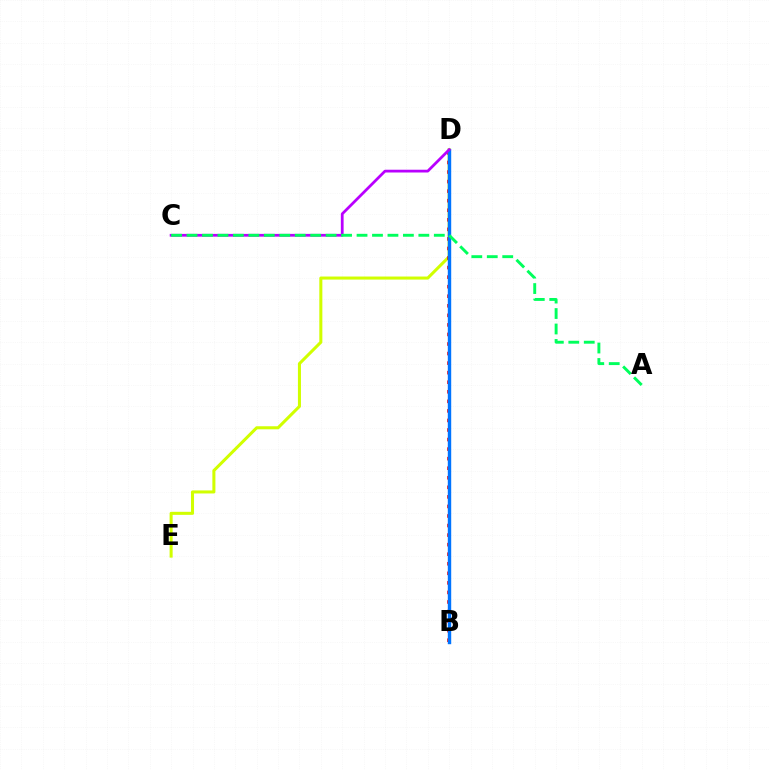{('D', 'E'): [{'color': '#d1ff00', 'line_style': 'solid', 'thickness': 2.19}], ('B', 'D'): [{'color': '#ff0000', 'line_style': 'dotted', 'thickness': 2.6}, {'color': '#0074ff', 'line_style': 'solid', 'thickness': 2.45}], ('C', 'D'): [{'color': '#b900ff', 'line_style': 'solid', 'thickness': 1.99}], ('A', 'C'): [{'color': '#00ff5c', 'line_style': 'dashed', 'thickness': 2.1}]}